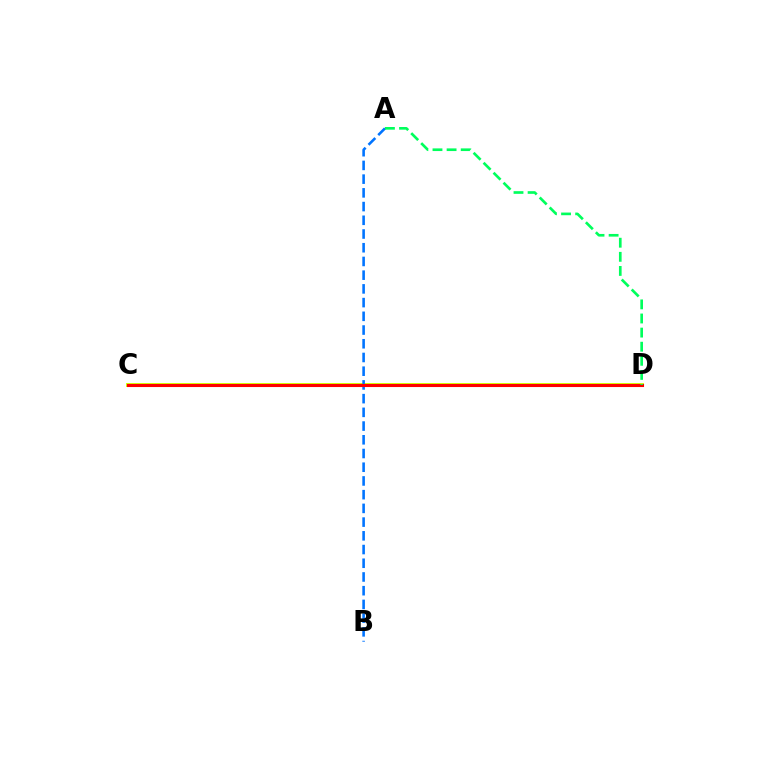{('C', 'D'): [{'color': '#d1ff00', 'line_style': 'solid', 'thickness': 2.81}, {'color': '#b900ff', 'line_style': 'dashed', 'thickness': 2.07}, {'color': '#ff0000', 'line_style': 'solid', 'thickness': 2.22}], ('A', 'B'): [{'color': '#0074ff', 'line_style': 'dashed', 'thickness': 1.86}], ('A', 'D'): [{'color': '#00ff5c', 'line_style': 'dashed', 'thickness': 1.92}]}